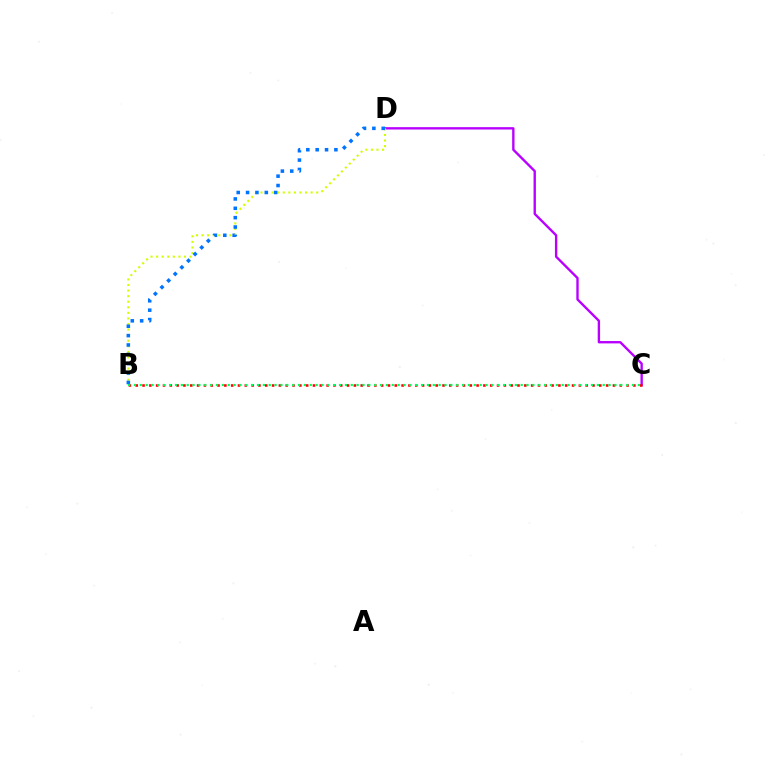{('C', 'D'): [{'color': '#b900ff', 'line_style': 'solid', 'thickness': 1.7}], ('B', 'C'): [{'color': '#ff0000', 'line_style': 'dotted', 'thickness': 1.85}, {'color': '#00ff5c', 'line_style': 'dotted', 'thickness': 1.59}], ('B', 'D'): [{'color': '#d1ff00', 'line_style': 'dotted', 'thickness': 1.51}, {'color': '#0074ff', 'line_style': 'dotted', 'thickness': 2.54}]}